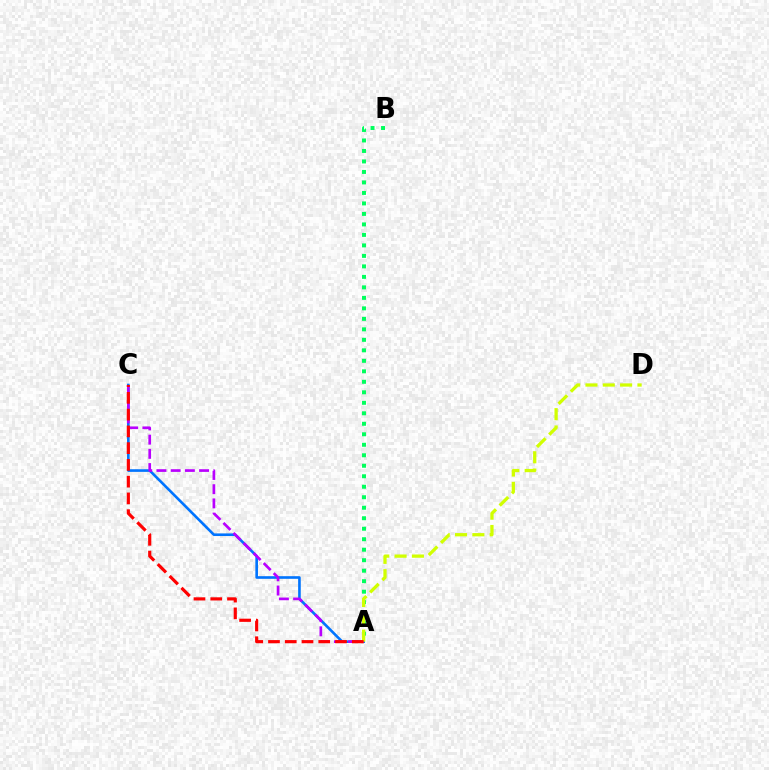{('A', 'C'): [{'color': '#0074ff', 'line_style': 'solid', 'thickness': 1.9}, {'color': '#b900ff', 'line_style': 'dashed', 'thickness': 1.93}, {'color': '#ff0000', 'line_style': 'dashed', 'thickness': 2.28}], ('A', 'B'): [{'color': '#00ff5c', 'line_style': 'dotted', 'thickness': 2.85}], ('A', 'D'): [{'color': '#d1ff00', 'line_style': 'dashed', 'thickness': 2.35}]}